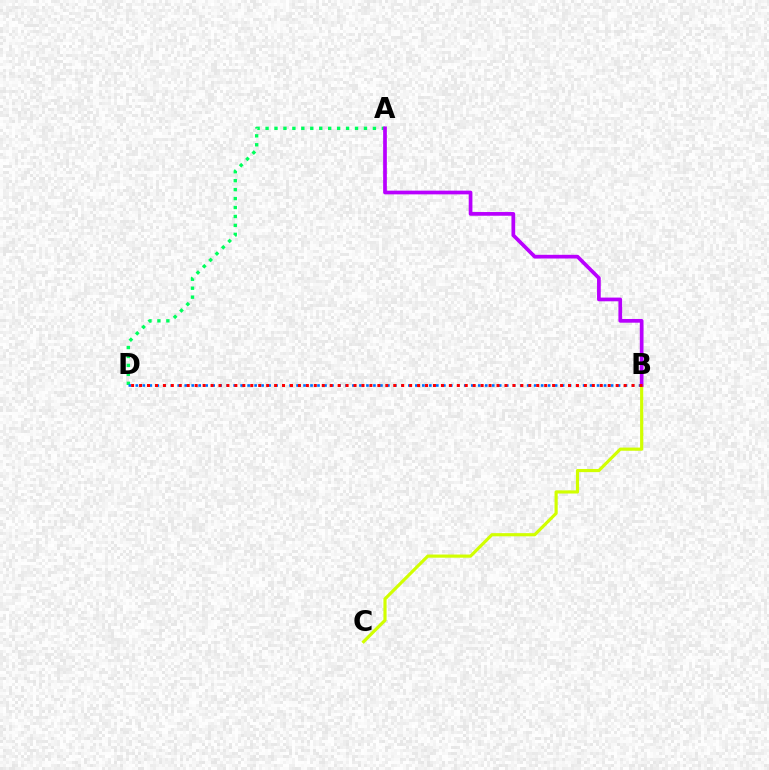{('A', 'D'): [{'color': '#00ff5c', 'line_style': 'dotted', 'thickness': 2.43}], ('B', 'C'): [{'color': '#d1ff00', 'line_style': 'solid', 'thickness': 2.27}], ('A', 'B'): [{'color': '#b900ff', 'line_style': 'solid', 'thickness': 2.67}], ('B', 'D'): [{'color': '#0074ff', 'line_style': 'dotted', 'thickness': 1.9}, {'color': '#ff0000', 'line_style': 'dotted', 'thickness': 2.16}]}